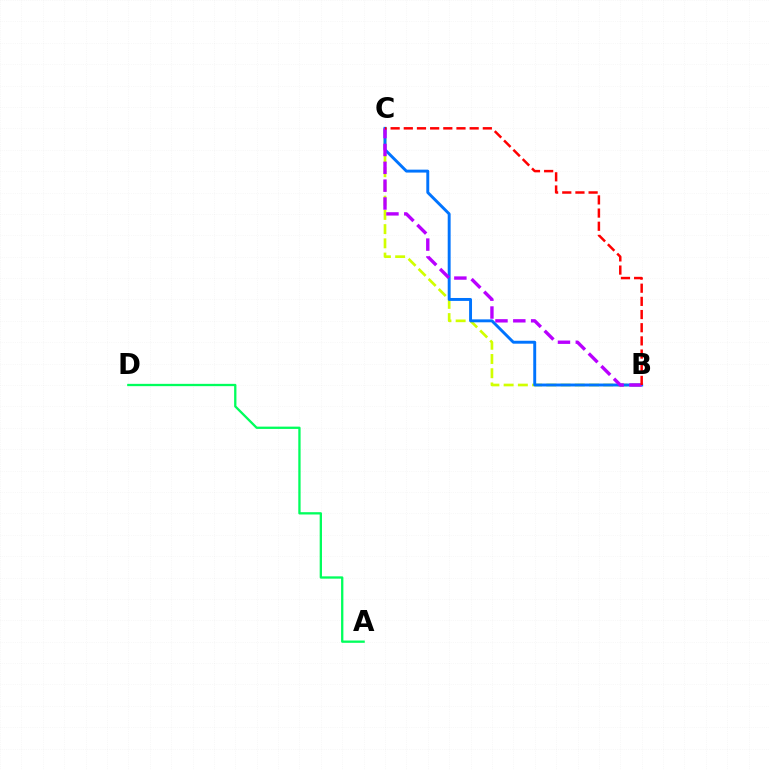{('B', 'C'): [{'color': '#d1ff00', 'line_style': 'dashed', 'thickness': 1.93}, {'color': '#0074ff', 'line_style': 'solid', 'thickness': 2.1}, {'color': '#b900ff', 'line_style': 'dashed', 'thickness': 2.42}, {'color': '#ff0000', 'line_style': 'dashed', 'thickness': 1.79}], ('A', 'D'): [{'color': '#00ff5c', 'line_style': 'solid', 'thickness': 1.66}]}